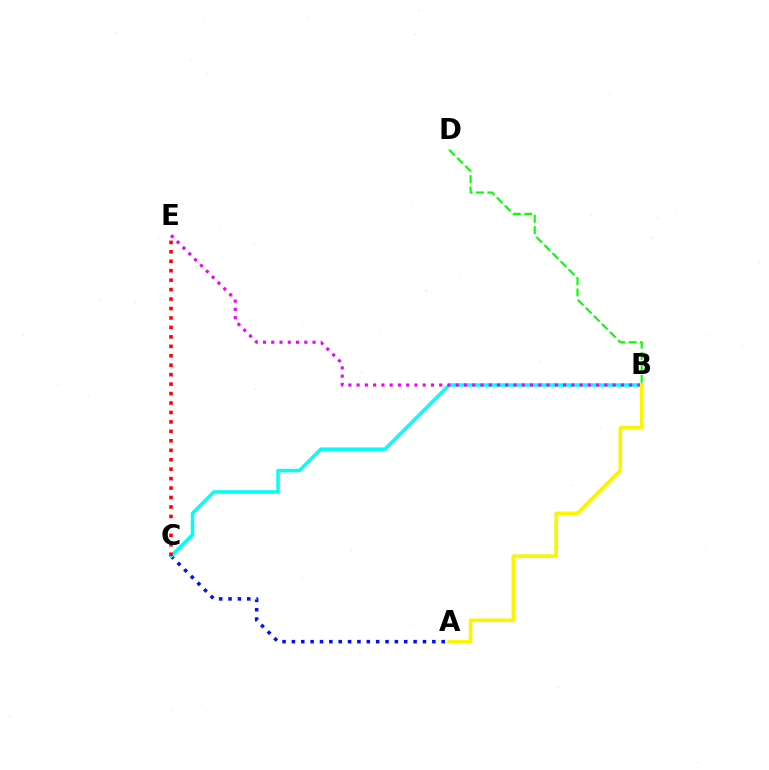{('A', 'C'): [{'color': '#0010ff', 'line_style': 'dotted', 'thickness': 2.54}], ('B', 'C'): [{'color': '#00fff6', 'line_style': 'solid', 'thickness': 2.52}], ('B', 'E'): [{'color': '#ee00ff', 'line_style': 'dotted', 'thickness': 2.24}], ('B', 'D'): [{'color': '#08ff00', 'line_style': 'dashed', 'thickness': 1.55}], ('A', 'B'): [{'color': '#fcf500', 'line_style': 'solid', 'thickness': 2.59}], ('C', 'E'): [{'color': '#ff0000', 'line_style': 'dotted', 'thickness': 2.57}]}